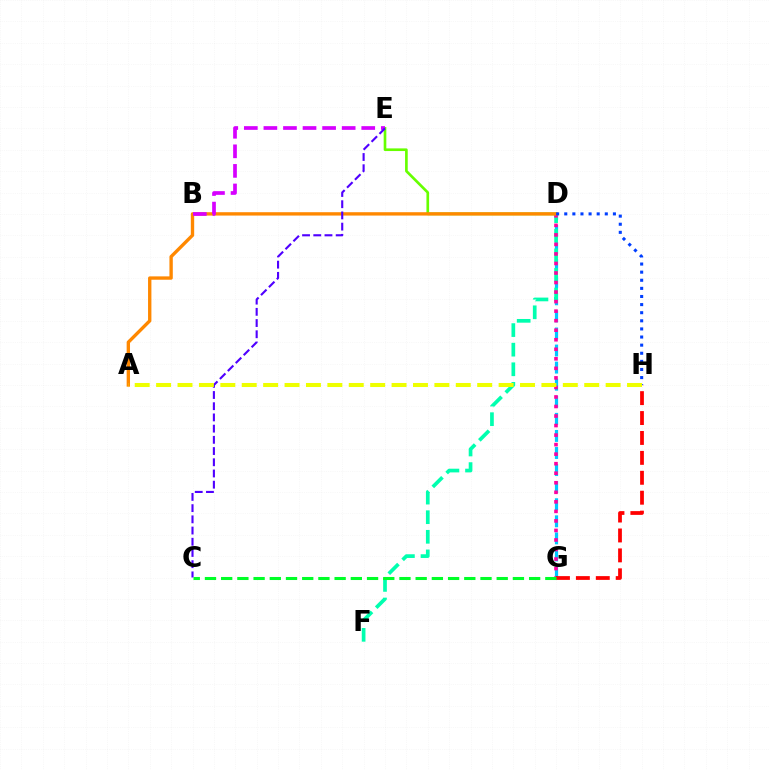{('D', 'E'): [{'color': '#66ff00', 'line_style': 'solid', 'thickness': 1.92}], ('D', 'G'): [{'color': '#00c7ff', 'line_style': 'dashed', 'thickness': 2.32}, {'color': '#ff00a0', 'line_style': 'dotted', 'thickness': 2.59}], ('D', 'F'): [{'color': '#00ffaf', 'line_style': 'dashed', 'thickness': 2.66}], ('A', 'D'): [{'color': '#ff8800', 'line_style': 'solid', 'thickness': 2.42}], ('B', 'E'): [{'color': '#d600ff', 'line_style': 'dashed', 'thickness': 2.66}], ('G', 'H'): [{'color': '#ff0000', 'line_style': 'dashed', 'thickness': 2.71}], ('D', 'H'): [{'color': '#003fff', 'line_style': 'dotted', 'thickness': 2.2}], ('C', 'E'): [{'color': '#4f00ff', 'line_style': 'dashed', 'thickness': 1.52}], ('A', 'H'): [{'color': '#eeff00', 'line_style': 'dashed', 'thickness': 2.91}], ('C', 'G'): [{'color': '#00ff27', 'line_style': 'dashed', 'thickness': 2.2}]}